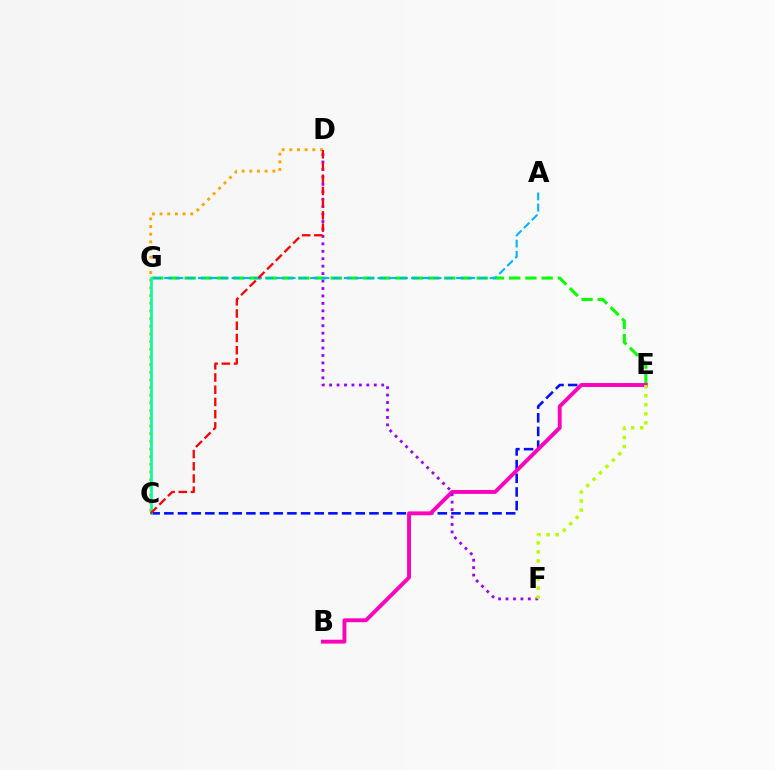{('E', 'G'): [{'color': '#08ff00', 'line_style': 'dashed', 'thickness': 2.2}], ('C', 'E'): [{'color': '#0010ff', 'line_style': 'dashed', 'thickness': 1.86}], ('B', 'E'): [{'color': '#ff00bd', 'line_style': 'solid', 'thickness': 2.79}], ('C', 'D'): [{'color': '#ffa500', 'line_style': 'dotted', 'thickness': 2.08}, {'color': '#ff0000', 'line_style': 'dashed', 'thickness': 1.66}], ('D', 'F'): [{'color': '#9b00ff', 'line_style': 'dotted', 'thickness': 2.02}], ('C', 'G'): [{'color': '#00ff9d', 'line_style': 'solid', 'thickness': 1.93}], ('E', 'F'): [{'color': '#b3ff00', 'line_style': 'dotted', 'thickness': 2.46}], ('A', 'G'): [{'color': '#00b5ff', 'line_style': 'dashed', 'thickness': 1.52}]}